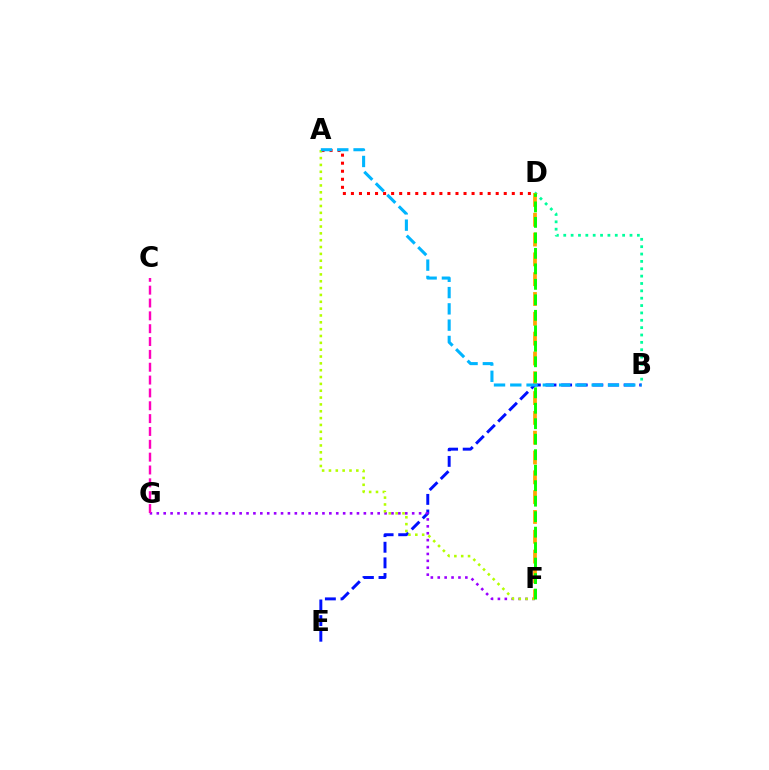{('B', 'D'): [{'color': '#00ff9d', 'line_style': 'dotted', 'thickness': 2.0}], ('B', 'E'): [{'color': '#0010ff', 'line_style': 'dashed', 'thickness': 2.12}], ('A', 'D'): [{'color': '#ff0000', 'line_style': 'dotted', 'thickness': 2.19}], ('F', 'G'): [{'color': '#9b00ff', 'line_style': 'dotted', 'thickness': 1.88}], ('C', 'G'): [{'color': '#ff00bd', 'line_style': 'dashed', 'thickness': 1.74}], ('A', 'F'): [{'color': '#b3ff00', 'line_style': 'dotted', 'thickness': 1.86}], ('D', 'F'): [{'color': '#ffa500', 'line_style': 'dashed', 'thickness': 2.69}, {'color': '#08ff00', 'line_style': 'dashed', 'thickness': 2.1}], ('A', 'B'): [{'color': '#00b5ff', 'line_style': 'dashed', 'thickness': 2.21}]}